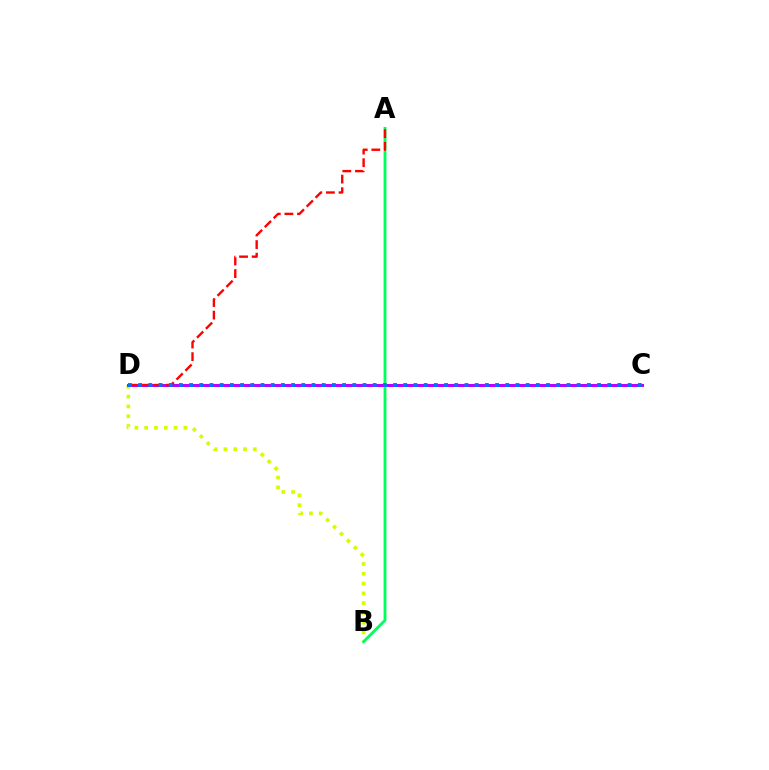{('B', 'D'): [{'color': '#d1ff00', 'line_style': 'dotted', 'thickness': 2.66}], ('C', 'D'): [{'color': '#b900ff', 'line_style': 'solid', 'thickness': 2.15}, {'color': '#0074ff', 'line_style': 'dotted', 'thickness': 2.77}], ('A', 'B'): [{'color': '#00ff5c', 'line_style': 'solid', 'thickness': 2.06}], ('A', 'D'): [{'color': '#ff0000', 'line_style': 'dashed', 'thickness': 1.71}]}